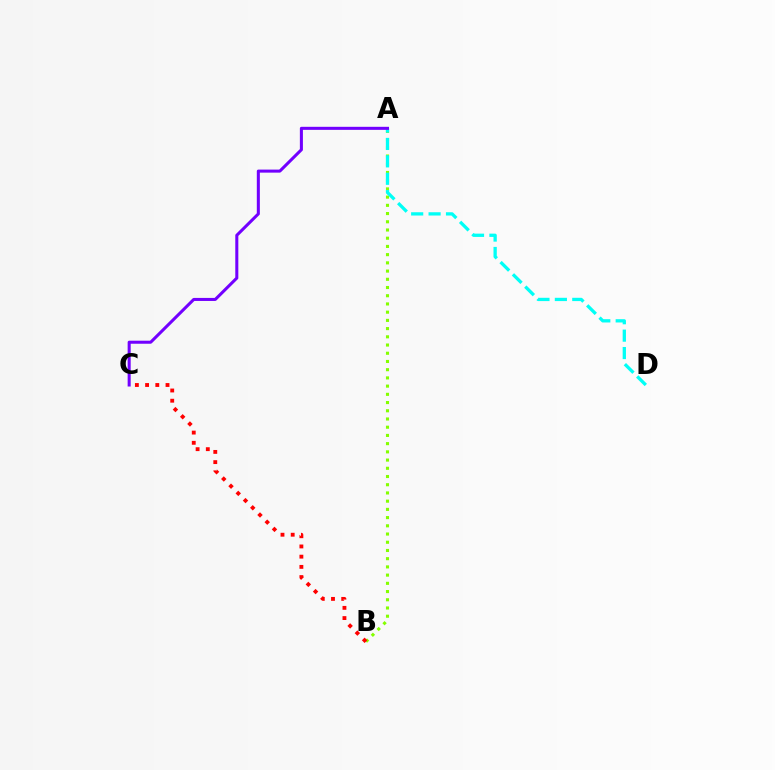{('A', 'B'): [{'color': '#84ff00', 'line_style': 'dotted', 'thickness': 2.23}], ('A', 'D'): [{'color': '#00fff6', 'line_style': 'dashed', 'thickness': 2.37}], ('B', 'C'): [{'color': '#ff0000', 'line_style': 'dotted', 'thickness': 2.77}], ('A', 'C'): [{'color': '#7200ff', 'line_style': 'solid', 'thickness': 2.19}]}